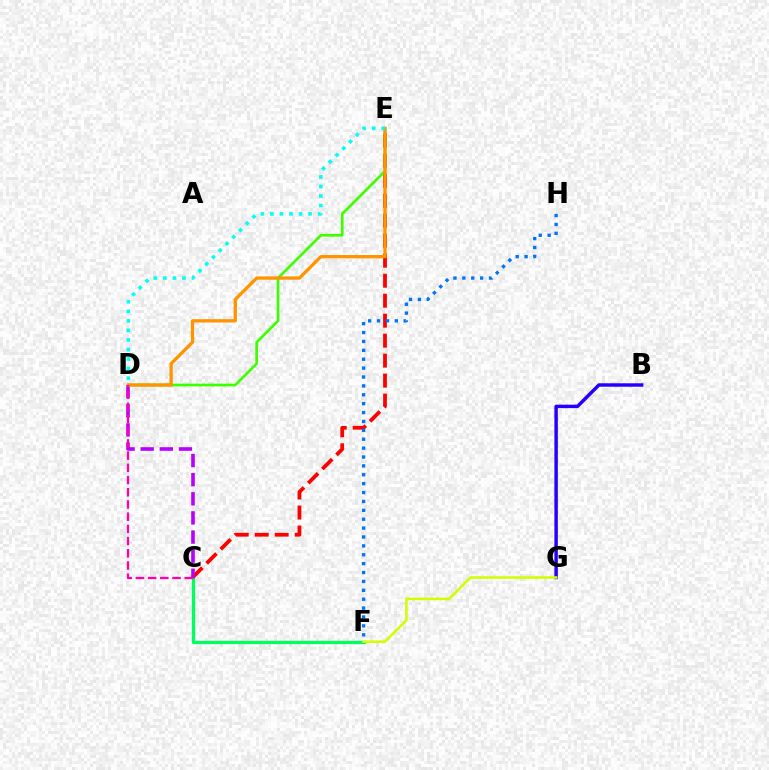{('C', 'F'): [{'color': '#00ff5c', 'line_style': 'solid', 'thickness': 2.36}], ('B', 'G'): [{'color': '#2500ff', 'line_style': 'solid', 'thickness': 2.48}], ('F', 'G'): [{'color': '#d1ff00', 'line_style': 'solid', 'thickness': 1.84}], ('C', 'E'): [{'color': '#ff0000', 'line_style': 'dashed', 'thickness': 2.71}], ('F', 'H'): [{'color': '#0074ff', 'line_style': 'dotted', 'thickness': 2.41}], ('C', 'D'): [{'color': '#b900ff', 'line_style': 'dashed', 'thickness': 2.6}, {'color': '#ff00ac', 'line_style': 'dashed', 'thickness': 1.66}], ('D', 'E'): [{'color': '#3dff00', 'line_style': 'solid', 'thickness': 1.93}, {'color': '#ff9400', 'line_style': 'solid', 'thickness': 2.37}, {'color': '#00fff6', 'line_style': 'dotted', 'thickness': 2.59}]}